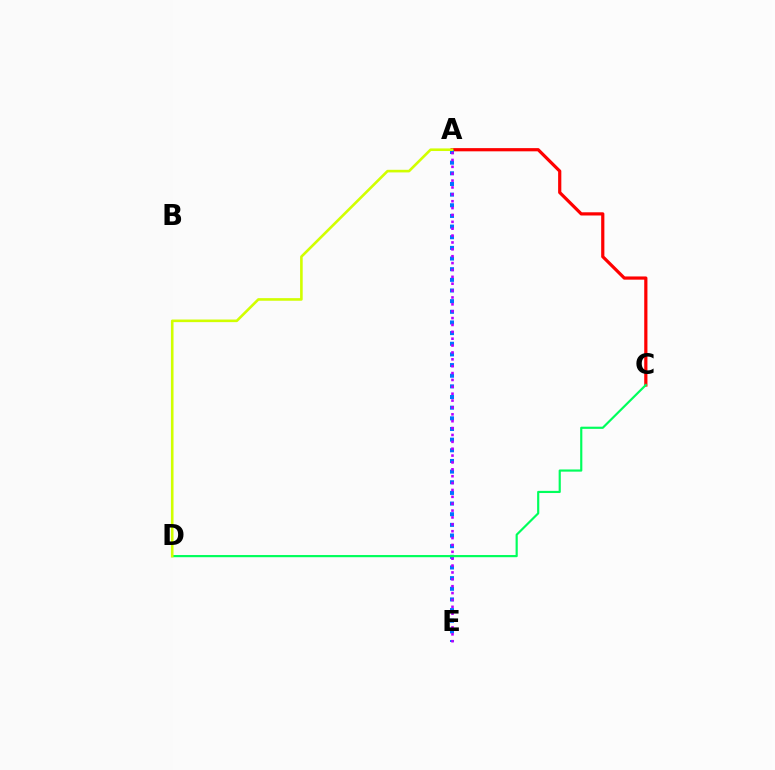{('A', 'C'): [{'color': '#ff0000', 'line_style': 'solid', 'thickness': 2.31}], ('A', 'E'): [{'color': '#0074ff', 'line_style': 'dotted', 'thickness': 2.89}, {'color': '#b900ff', 'line_style': 'dotted', 'thickness': 1.87}], ('C', 'D'): [{'color': '#00ff5c', 'line_style': 'solid', 'thickness': 1.57}], ('A', 'D'): [{'color': '#d1ff00', 'line_style': 'solid', 'thickness': 1.87}]}